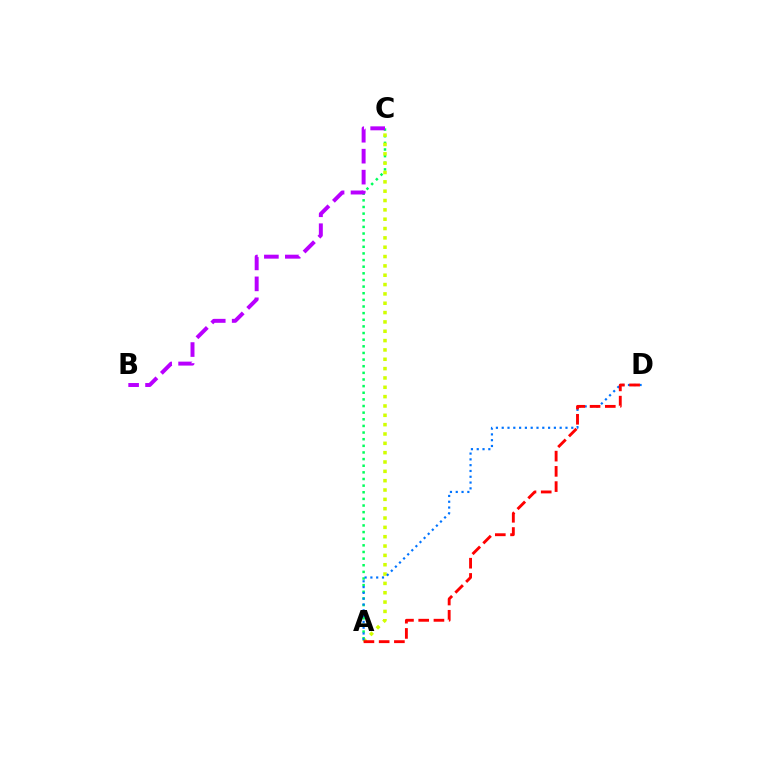{('A', 'C'): [{'color': '#00ff5c', 'line_style': 'dotted', 'thickness': 1.8}, {'color': '#d1ff00', 'line_style': 'dotted', 'thickness': 2.54}], ('A', 'D'): [{'color': '#0074ff', 'line_style': 'dotted', 'thickness': 1.57}, {'color': '#ff0000', 'line_style': 'dashed', 'thickness': 2.07}], ('B', 'C'): [{'color': '#b900ff', 'line_style': 'dashed', 'thickness': 2.85}]}